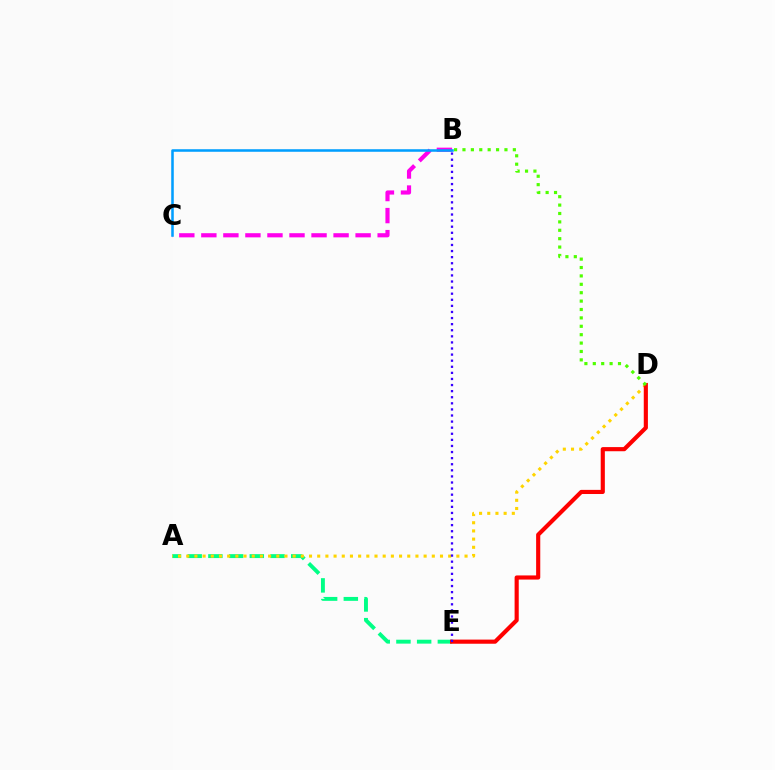{('B', 'C'): [{'color': '#ff00ed', 'line_style': 'dashed', 'thickness': 2.99}, {'color': '#009eff', 'line_style': 'solid', 'thickness': 1.84}], ('A', 'E'): [{'color': '#00ff86', 'line_style': 'dashed', 'thickness': 2.81}], ('A', 'D'): [{'color': '#ffd500', 'line_style': 'dotted', 'thickness': 2.22}], ('D', 'E'): [{'color': '#ff0000', 'line_style': 'solid', 'thickness': 2.98}], ('B', 'D'): [{'color': '#4fff00', 'line_style': 'dotted', 'thickness': 2.28}], ('B', 'E'): [{'color': '#3700ff', 'line_style': 'dotted', 'thickness': 1.65}]}